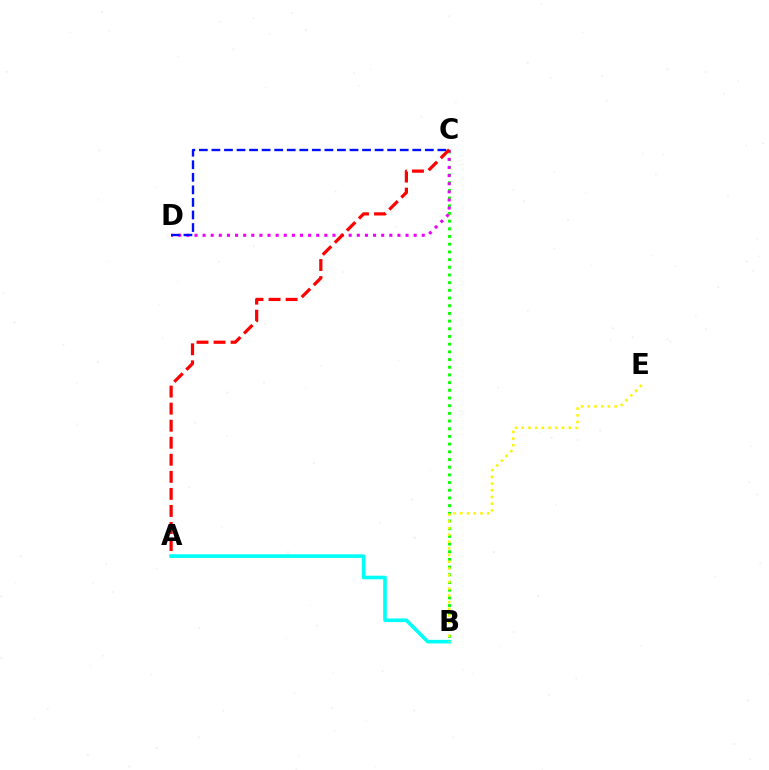{('B', 'C'): [{'color': '#08ff00', 'line_style': 'dotted', 'thickness': 2.09}], ('C', 'D'): [{'color': '#ee00ff', 'line_style': 'dotted', 'thickness': 2.21}, {'color': '#0010ff', 'line_style': 'dashed', 'thickness': 1.71}], ('A', 'B'): [{'color': '#00fff6', 'line_style': 'solid', 'thickness': 2.61}], ('A', 'C'): [{'color': '#ff0000', 'line_style': 'dashed', 'thickness': 2.32}], ('B', 'E'): [{'color': '#fcf500', 'line_style': 'dotted', 'thickness': 1.83}]}